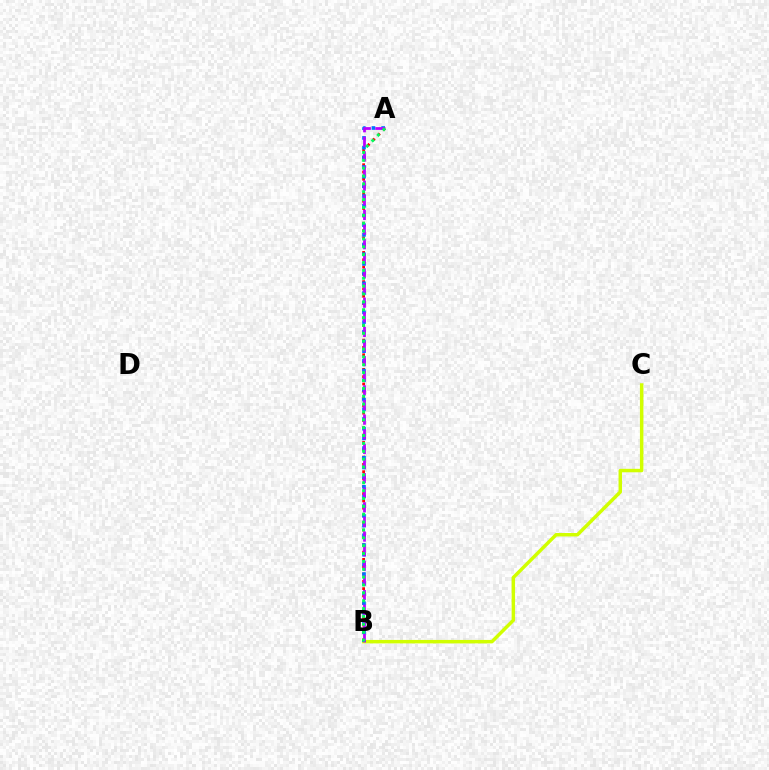{('B', 'C'): [{'color': '#d1ff00', 'line_style': 'solid', 'thickness': 2.49}], ('A', 'B'): [{'color': '#ff0000', 'line_style': 'dotted', 'thickness': 1.99}, {'color': '#0074ff', 'line_style': 'dotted', 'thickness': 2.63}, {'color': '#b900ff', 'line_style': 'dashed', 'thickness': 1.99}, {'color': '#00ff5c', 'line_style': 'dotted', 'thickness': 2.14}]}